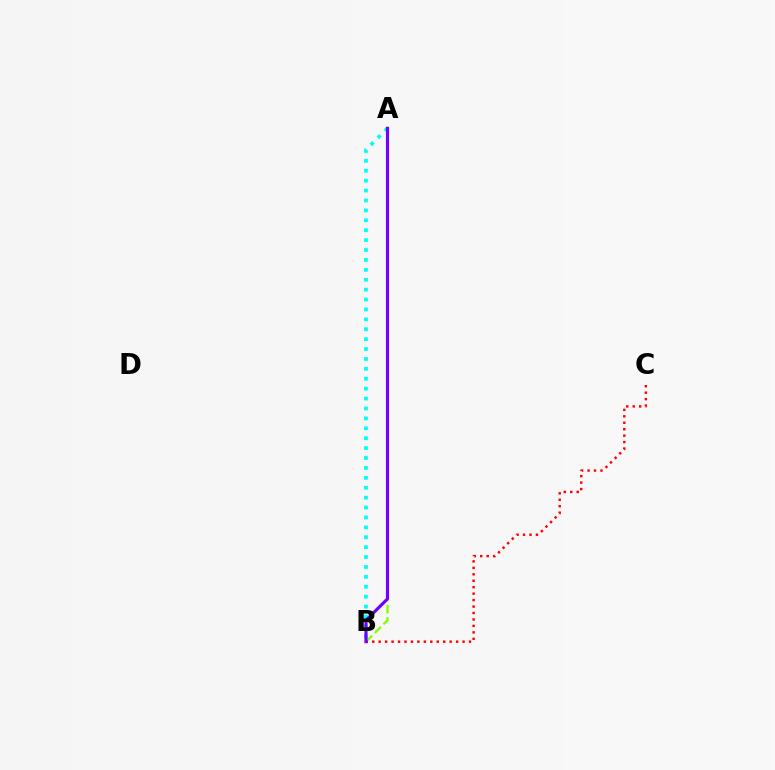{('A', 'B'): [{'color': '#84ff00', 'line_style': 'dashed', 'thickness': 1.68}, {'color': '#00fff6', 'line_style': 'dotted', 'thickness': 2.69}, {'color': '#7200ff', 'line_style': 'solid', 'thickness': 2.26}], ('B', 'C'): [{'color': '#ff0000', 'line_style': 'dotted', 'thickness': 1.75}]}